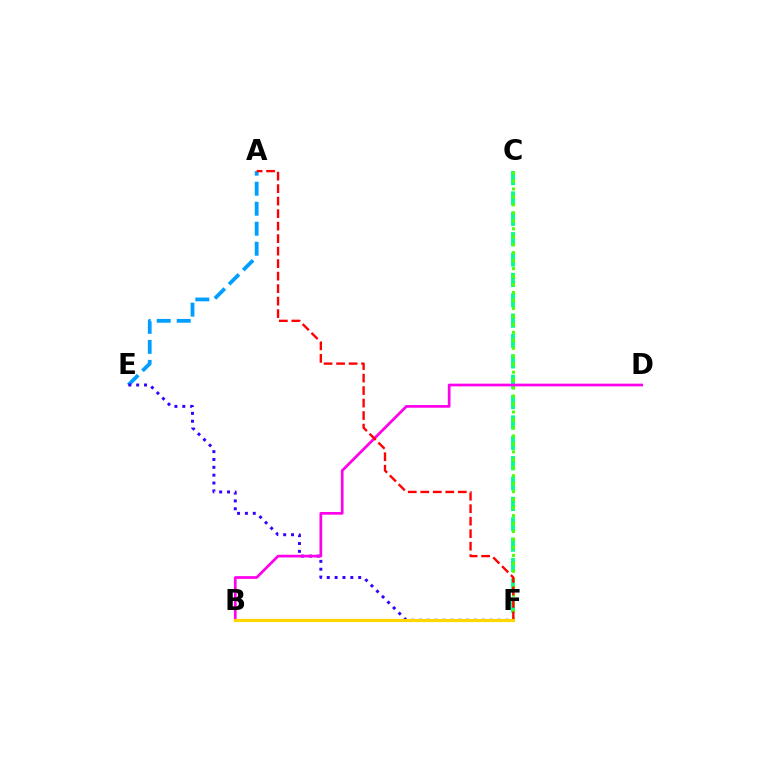{('C', 'F'): [{'color': '#00ff86', 'line_style': 'dashed', 'thickness': 2.77}, {'color': '#4fff00', 'line_style': 'dotted', 'thickness': 2.16}], ('A', 'E'): [{'color': '#009eff', 'line_style': 'dashed', 'thickness': 2.72}], ('E', 'F'): [{'color': '#3700ff', 'line_style': 'dotted', 'thickness': 2.13}], ('B', 'D'): [{'color': '#ff00ed', 'line_style': 'solid', 'thickness': 1.95}], ('A', 'F'): [{'color': '#ff0000', 'line_style': 'dashed', 'thickness': 1.7}], ('B', 'F'): [{'color': '#ffd500', 'line_style': 'solid', 'thickness': 2.25}]}